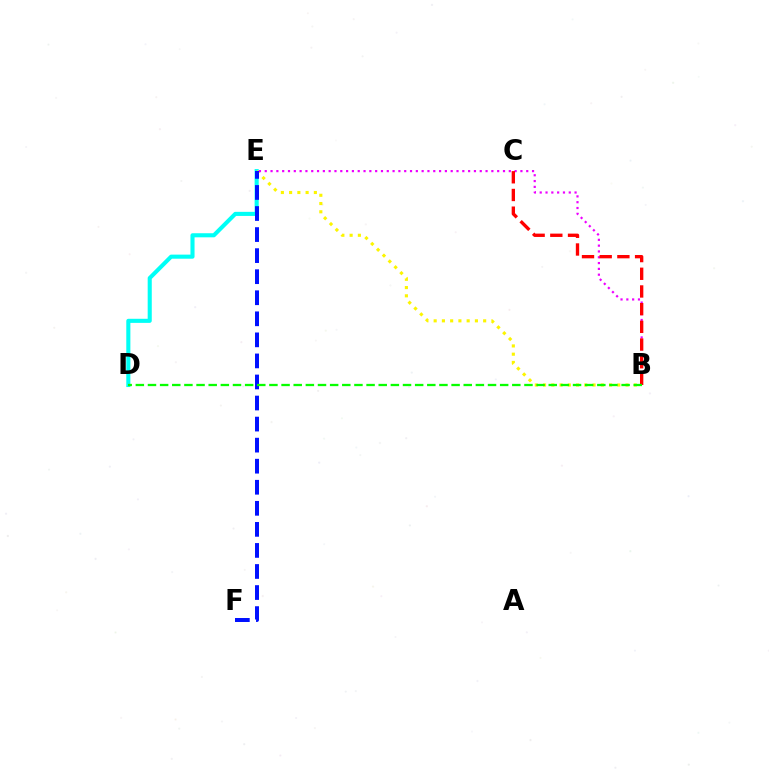{('D', 'E'): [{'color': '#00fff6', 'line_style': 'solid', 'thickness': 2.94}], ('B', 'E'): [{'color': '#fcf500', 'line_style': 'dotted', 'thickness': 2.24}, {'color': '#ee00ff', 'line_style': 'dotted', 'thickness': 1.58}], ('E', 'F'): [{'color': '#0010ff', 'line_style': 'dashed', 'thickness': 2.86}], ('B', 'C'): [{'color': '#ff0000', 'line_style': 'dashed', 'thickness': 2.4}], ('B', 'D'): [{'color': '#08ff00', 'line_style': 'dashed', 'thickness': 1.65}]}